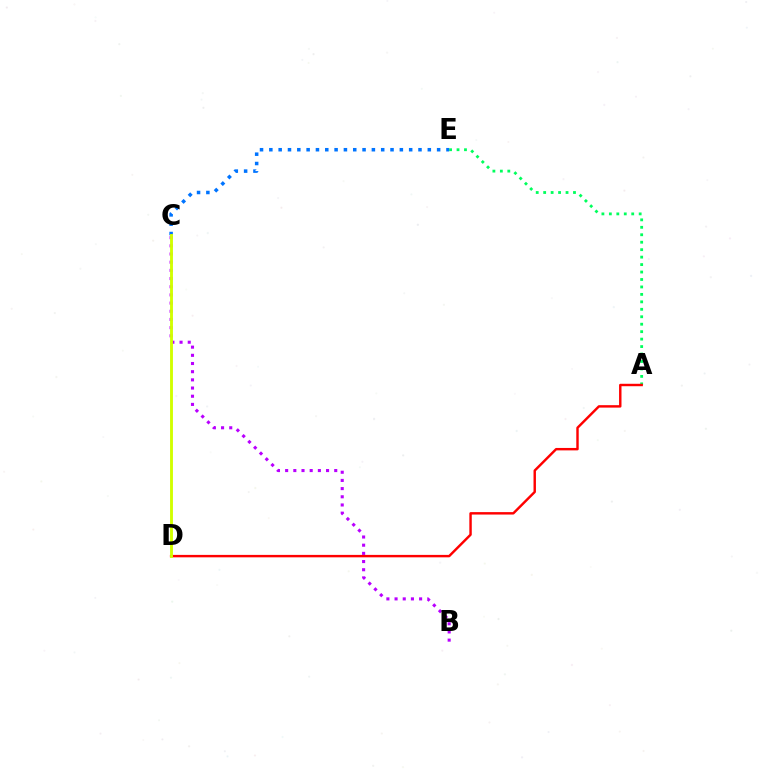{('A', 'E'): [{'color': '#00ff5c', 'line_style': 'dotted', 'thickness': 2.03}], ('B', 'C'): [{'color': '#b900ff', 'line_style': 'dotted', 'thickness': 2.22}], ('C', 'E'): [{'color': '#0074ff', 'line_style': 'dotted', 'thickness': 2.53}], ('A', 'D'): [{'color': '#ff0000', 'line_style': 'solid', 'thickness': 1.75}], ('C', 'D'): [{'color': '#d1ff00', 'line_style': 'solid', 'thickness': 2.07}]}